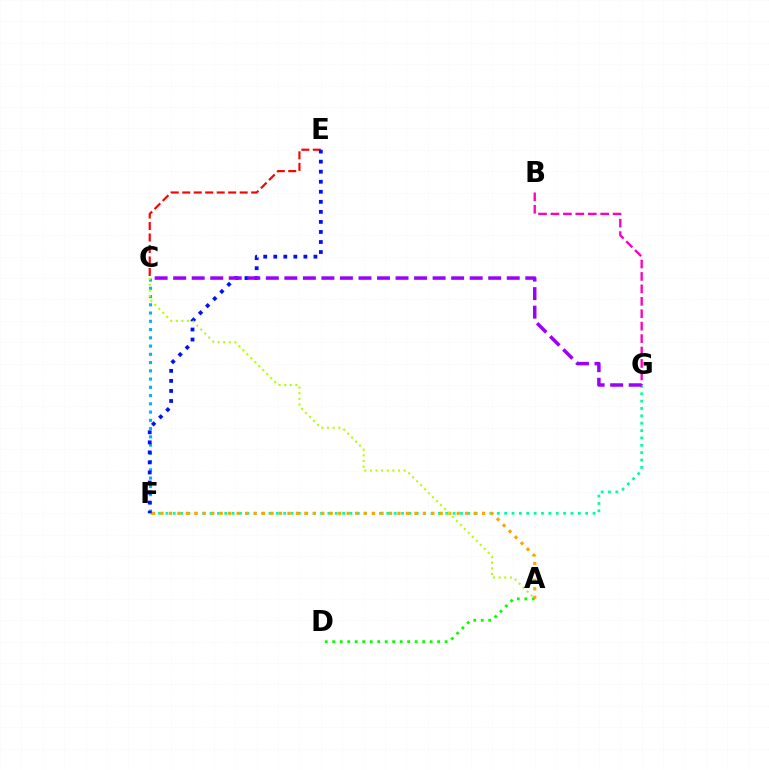{('B', 'G'): [{'color': '#ff00bd', 'line_style': 'dashed', 'thickness': 1.69}], ('F', 'G'): [{'color': '#00ff9d', 'line_style': 'dotted', 'thickness': 2.0}], ('A', 'D'): [{'color': '#08ff00', 'line_style': 'dotted', 'thickness': 2.04}], ('C', 'F'): [{'color': '#00b5ff', 'line_style': 'dotted', 'thickness': 2.24}], ('A', 'F'): [{'color': '#ffa500', 'line_style': 'dotted', 'thickness': 2.3}], ('C', 'E'): [{'color': '#ff0000', 'line_style': 'dashed', 'thickness': 1.56}], ('E', 'F'): [{'color': '#0010ff', 'line_style': 'dotted', 'thickness': 2.73}], ('C', 'G'): [{'color': '#9b00ff', 'line_style': 'dashed', 'thickness': 2.52}], ('A', 'C'): [{'color': '#b3ff00', 'line_style': 'dotted', 'thickness': 1.53}]}